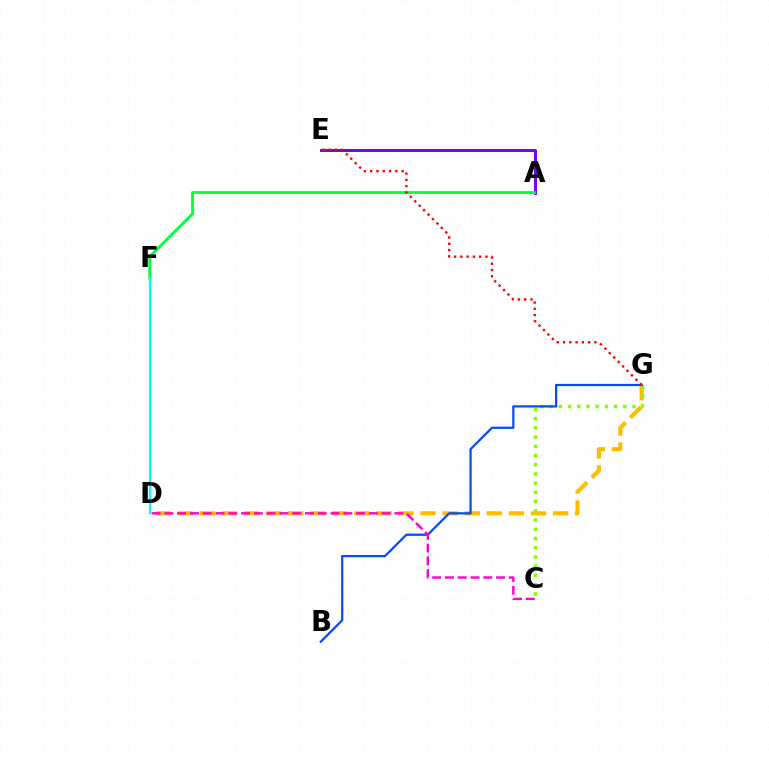{('D', 'G'): [{'color': '#ffbd00', 'line_style': 'dashed', 'thickness': 3.0}], ('A', 'E'): [{'color': '#7200ff', 'line_style': 'solid', 'thickness': 2.13}], ('A', 'F'): [{'color': '#00ff39', 'line_style': 'solid', 'thickness': 2.02}], ('C', 'G'): [{'color': '#84ff00', 'line_style': 'dotted', 'thickness': 2.51}], ('B', 'G'): [{'color': '#004bff', 'line_style': 'solid', 'thickness': 1.6}], ('D', 'F'): [{'color': '#00fff6', 'line_style': 'solid', 'thickness': 1.68}], ('E', 'G'): [{'color': '#ff0000', 'line_style': 'dotted', 'thickness': 1.71}], ('C', 'D'): [{'color': '#ff00cf', 'line_style': 'dashed', 'thickness': 1.74}]}